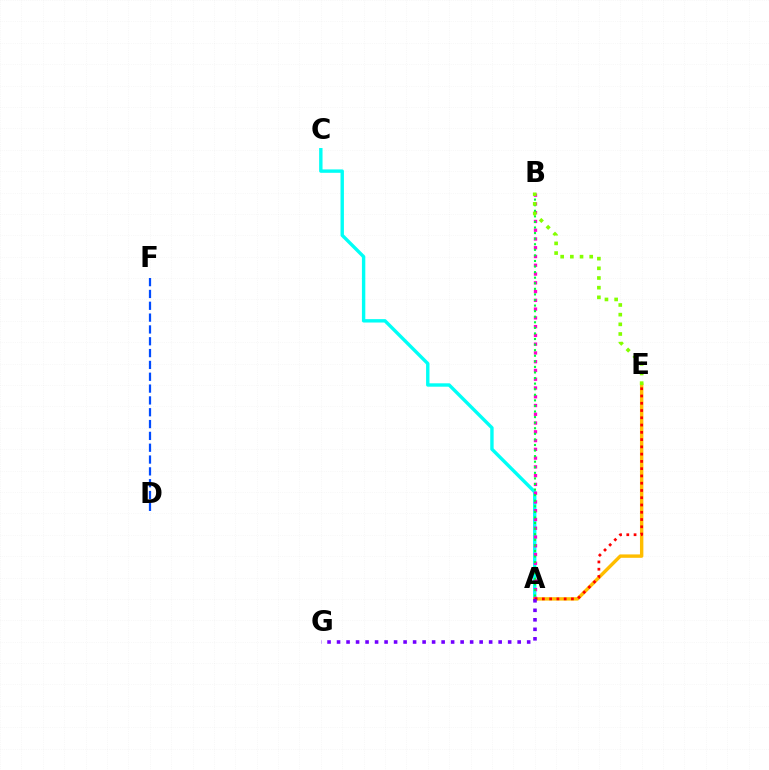{('A', 'C'): [{'color': '#00fff6', 'line_style': 'solid', 'thickness': 2.44}], ('A', 'E'): [{'color': '#ffbd00', 'line_style': 'solid', 'thickness': 2.45}, {'color': '#ff0000', 'line_style': 'dotted', 'thickness': 1.97}], ('A', 'B'): [{'color': '#ff00cf', 'line_style': 'dotted', 'thickness': 2.38}, {'color': '#00ff39', 'line_style': 'dotted', 'thickness': 1.51}], ('D', 'F'): [{'color': '#004bff', 'line_style': 'dashed', 'thickness': 1.61}], ('A', 'G'): [{'color': '#7200ff', 'line_style': 'dotted', 'thickness': 2.58}], ('B', 'E'): [{'color': '#84ff00', 'line_style': 'dotted', 'thickness': 2.63}]}